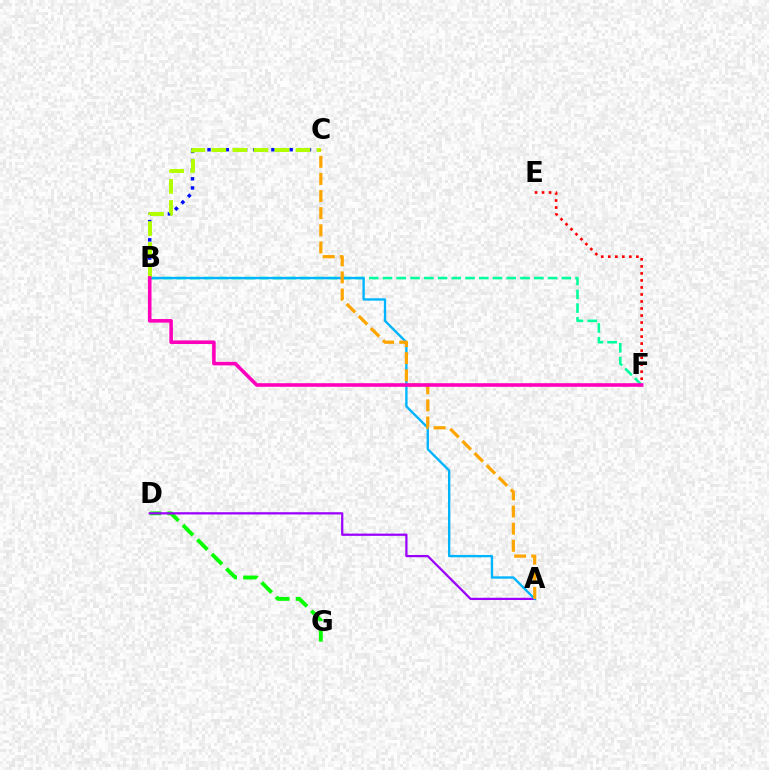{('D', 'G'): [{'color': '#08ff00', 'line_style': 'dashed', 'thickness': 2.78}], ('B', 'C'): [{'color': '#0010ff', 'line_style': 'dotted', 'thickness': 2.48}, {'color': '#b3ff00', 'line_style': 'dashed', 'thickness': 2.86}], ('B', 'F'): [{'color': '#00ff9d', 'line_style': 'dashed', 'thickness': 1.87}, {'color': '#ff00bd', 'line_style': 'solid', 'thickness': 2.59}], ('E', 'F'): [{'color': '#ff0000', 'line_style': 'dotted', 'thickness': 1.91}], ('A', 'D'): [{'color': '#9b00ff', 'line_style': 'solid', 'thickness': 1.61}], ('A', 'B'): [{'color': '#00b5ff', 'line_style': 'solid', 'thickness': 1.7}], ('A', 'C'): [{'color': '#ffa500', 'line_style': 'dashed', 'thickness': 2.33}]}